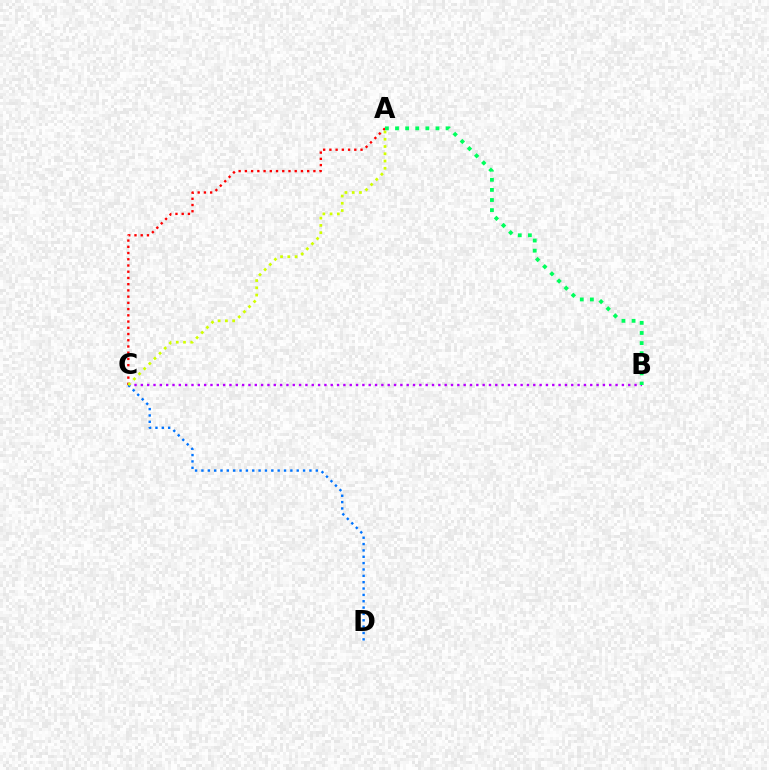{('B', 'C'): [{'color': '#b900ff', 'line_style': 'dotted', 'thickness': 1.72}], ('A', 'C'): [{'color': '#ff0000', 'line_style': 'dotted', 'thickness': 1.69}, {'color': '#d1ff00', 'line_style': 'dotted', 'thickness': 1.97}], ('A', 'B'): [{'color': '#00ff5c', 'line_style': 'dotted', 'thickness': 2.75}], ('C', 'D'): [{'color': '#0074ff', 'line_style': 'dotted', 'thickness': 1.73}]}